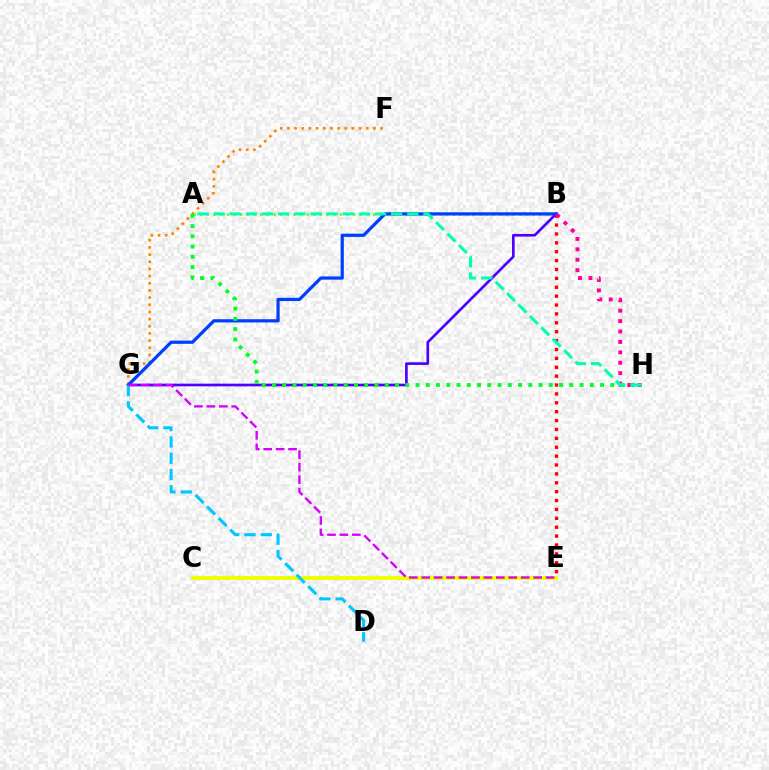{('F', 'G'): [{'color': '#ff8800', 'line_style': 'dotted', 'thickness': 1.95}], ('C', 'E'): [{'color': '#eeff00', 'line_style': 'solid', 'thickness': 2.81}], ('A', 'B'): [{'color': '#66ff00', 'line_style': 'dotted', 'thickness': 1.81}], ('B', 'E'): [{'color': '#ff0000', 'line_style': 'dotted', 'thickness': 2.41}], ('B', 'G'): [{'color': '#4f00ff', 'line_style': 'solid', 'thickness': 1.93}, {'color': '#003fff', 'line_style': 'solid', 'thickness': 2.32}], ('D', 'G'): [{'color': '#00c7ff', 'line_style': 'dashed', 'thickness': 2.21}], ('B', 'H'): [{'color': '#ff00a0', 'line_style': 'dotted', 'thickness': 2.83}], ('A', 'H'): [{'color': '#00ff27', 'line_style': 'dotted', 'thickness': 2.79}, {'color': '#00ffaf', 'line_style': 'dashed', 'thickness': 2.19}], ('E', 'G'): [{'color': '#d600ff', 'line_style': 'dashed', 'thickness': 1.69}]}